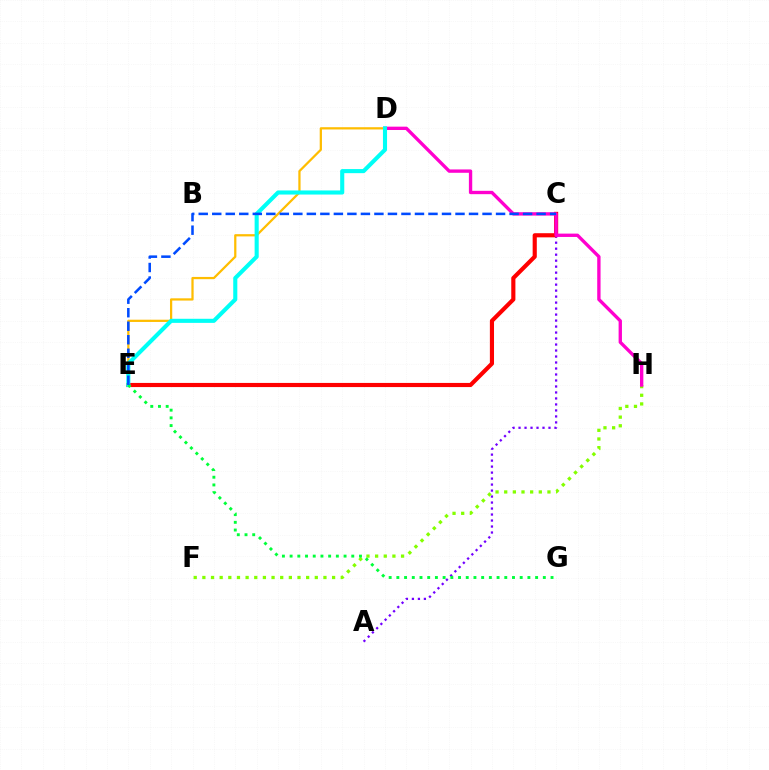{('A', 'C'): [{'color': '#7200ff', 'line_style': 'dotted', 'thickness': 1.63}], ('D', 'E'): [{'color': '#ffbd00', 'line_style': 'solid', 'thickness': 1.62}, {'color': '#00fff6', 'line_style': 'solid', 'thickness': 2.95}], ('C', 'E'): [{'color': '#ff0000', 'line_style': 'solid', 'thickness': 2.98}, {'color': '#004bff', 'line_style': 'dashed', 'thickness': 1.84}], ('F', 'H'): [{'color': '#84ff00', 'line_style': 'dotted', 'thickness': 2.35}], ('D', 'H'): [{'color': '#ff00cf', 'line_style': 'solid', 'thickness': 2.41}], ('E', 'G'): [{'color': '#00ff39', 'line_style': 'dotted', 'thickness': 2.09}]}